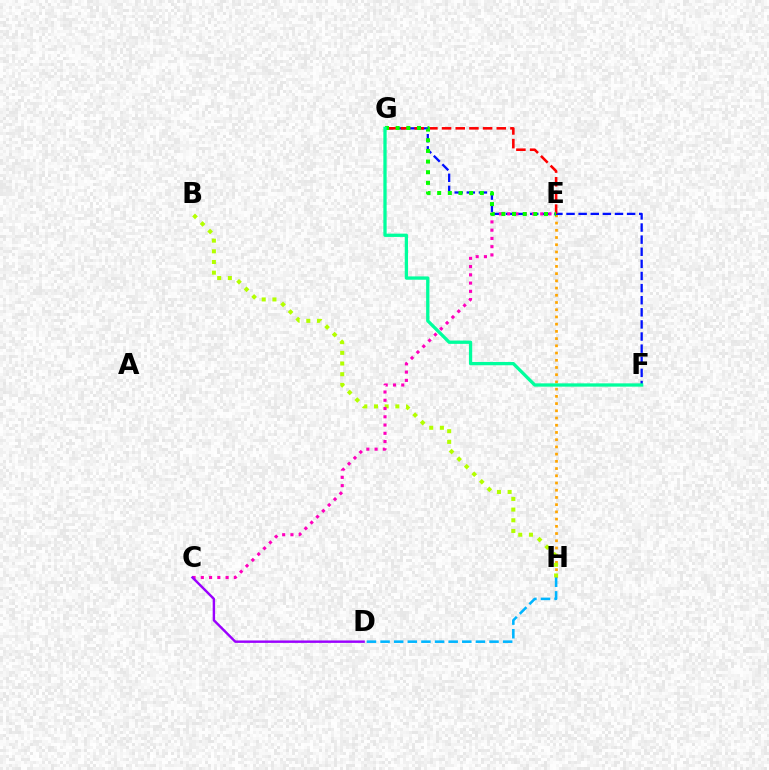{('E', 'H'): [{'color': '#ffa500', 'line_style': 'dotted', 'thickness': 1.96}], ('B', 'H'): [{'color': '#b3ff00', 'line_style': 'dotted', 'thickness': 2.9}], ('D', 'H'): [{'color': '#00b5ff', 'line_style': 'dashed', 'thickness': 1.85}], ('F', 'G'): [{'color': '#0010ff', 'line_style': 'dashed', 'thickness': 1.65}, {'color': '#00ff9d', 'line_style': 'solid', 'thickness': 2.37}], ('C', 'E'): [{'color': '#ff00bd', 'line_style': 'dotted', 'thickness': 2.24}], ('E', 'G'): [{'color': '#ff0000', 'line_style': 'dashed', 'thickness': 1.86}, {'color': '#08ff00', 'line_style': 'dotted', 'thickness': 2.89}], ('C', 'D'): [{'color': '#9b00ff', 'line_style': 'solid', 'thickness': 1.74}]}